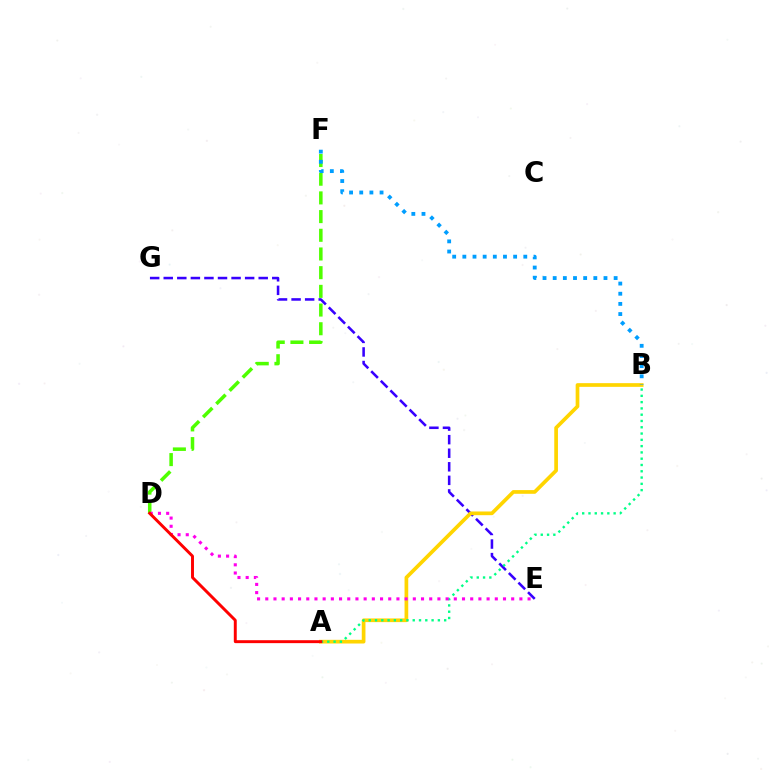{('D', 'F'): [{'color': '#4fff00', 'line_style': 'dashed', 'thickness': 2.54}], ('E', 'G'): [{'color': '#3700ff', 'line_style': 'dashed', 'thickness': 1.84}], ('A', 'B'): [{'color': '#ffd500', 'line_style': 'solid', 'thickness': 2.66}, {'color': '#00ff86', 'line_style': 'dotted', 'thickness': 1.71}], ('B', 'F'): [{'color': '#009eff', 'line_style': 'dotted', 'thickness': 2.76}], ('D', 'E'): [{'color': '#ff00ed', 'line_style': 'dotted', 'thickness': 2.23}], ('A', 'D'): [{'color': '#ff0000', 'line_style': 'solid', 'thickness': 2.11}]}